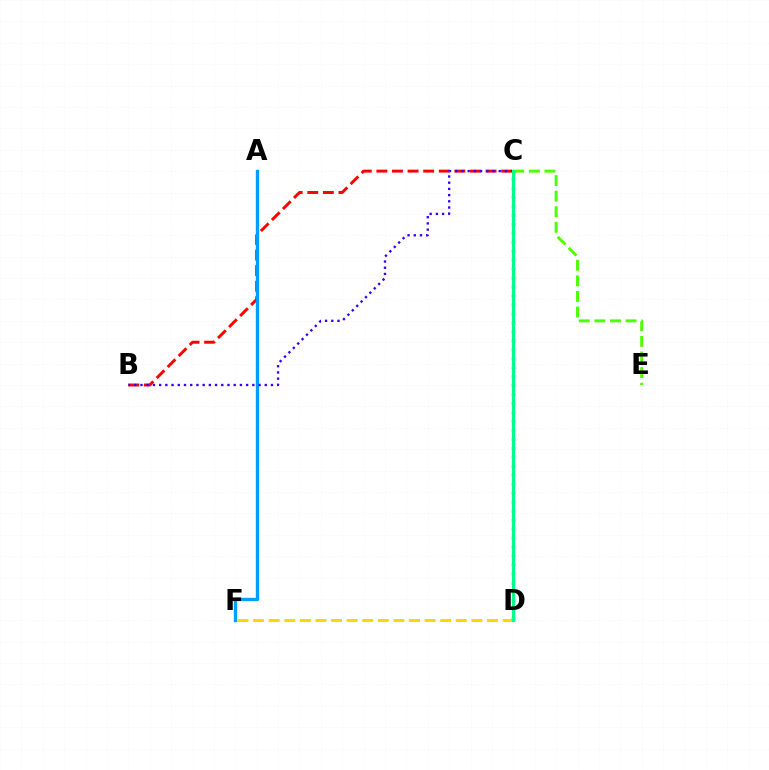{('B', 'C'): [{'color': '#ff0000', 'line_style': 'dashed', 'thickness': 2.12}, {'color': '#3700ff', 'line_style': 'dotted', 'thickness': 1.69}], ('D', 'F'): [{'color': '#ffd500', 'line_style': 'dashed', 'thickness': 2.12}], ('A', 'F'): [{'color': '#009eff', 'line_style': 'solid', 'thickness': 2.42}], ('C', 'E'): [{'color': '#4fff00', 'line_style': 'dashed', 'thickness': 2.12}], ('C', 'D'): [{'color': '#ff00ed', 'line_style': 'dotted', 'thickness': 2.44}, {'color': '#00ff86', 'line_style': 'solid', 'thickness': 2.22}]}